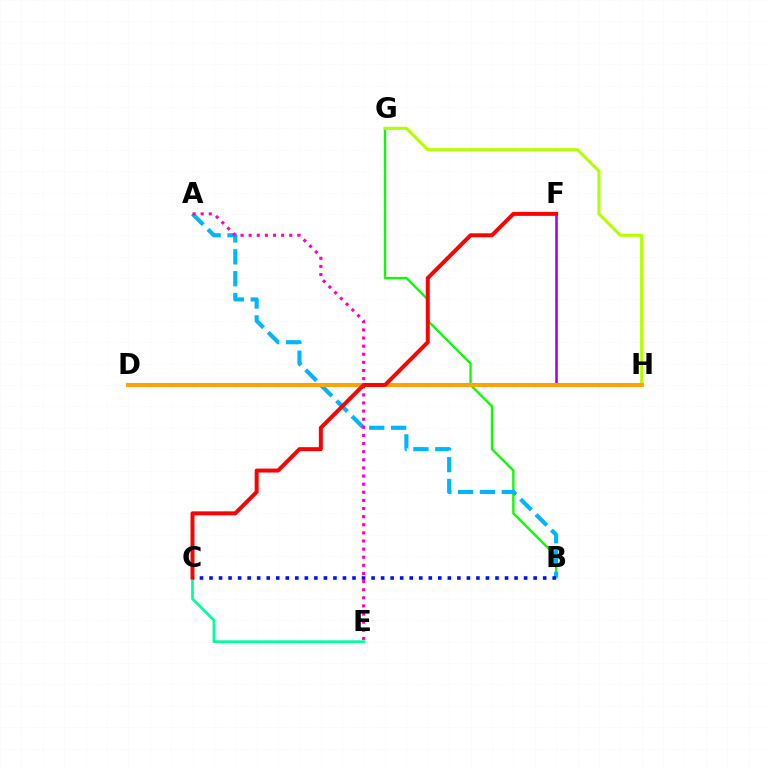{('B', 'G'): [{'color': '#08ff00', 'line_style': 'solid', 'thickness': 1.67}], ('A', 'B'): [{'color': '#00b5ff', 'line_style': 'dashed', 'thickness': 2.97}], ('C', 'E'): [{'color': '#00ff9d', 'line_style': 'solid', 'thickness': 1.93}], ('G', 'H'): [{'color': '#b3ff00', 'line_style': 'solid', 'thickness': 2.2}], ('F', 'H'): [{'color': '#9b00ff', 'line_style': 'solid', 'thickness': 1.83}], ('D', 'H'): [{'color': '#ffa500', 'line_style': 'solid', 'thickness': 2.9}], ('A', 'E'): [{'color': '#ff00bd', 'line_style': 'dotted', 'thickness': 2.21}], ('C', 'F'): [{'color': '#ff0000', 'line_style': 'solid', 'thickness': 2.85}], ('B', 'C'): [{'color': '#0010ff', 'line_style': 'dotted', 'thickness': 2.59}]}